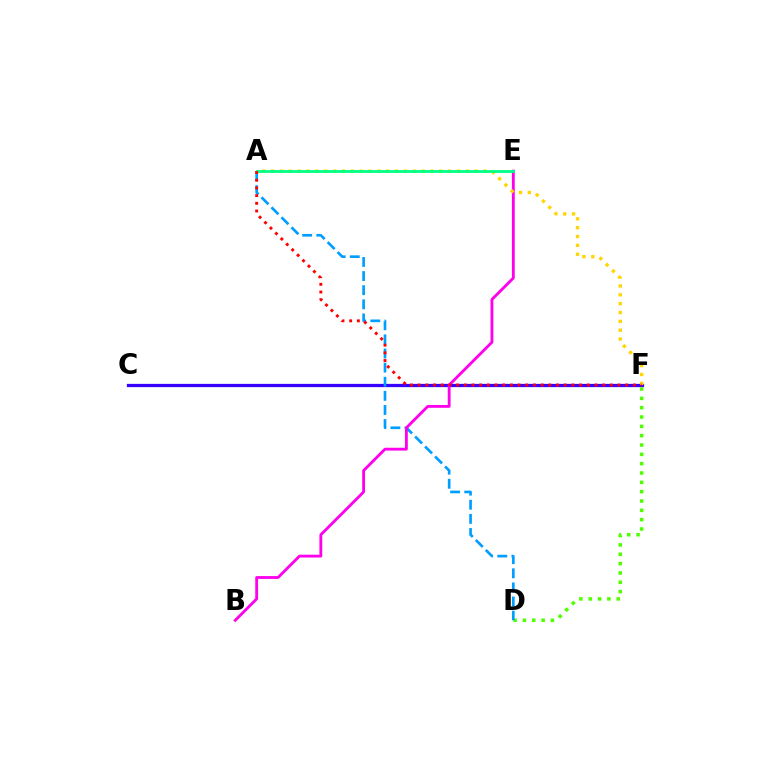{('C', 'F'): [{'color': '#3700ff', 'line_style': 'solid', 'thickness': 2.34}], ('D', 'F'): [{'color': '#4fff00', 'line_style': 'dotted', 'thickness': 2.54}], ('A', 'D'): [{'color': '#009eff', 'line_style': 'dashed', 'thickness': 1.92}], ('B', 'E'): [{'color': '#ff00ed', 'line_style': 'solid', 'thickness': 2.04}], ('A', 'F'): [{'color': '#ffd500', 'line_style': 'dotted', 'thickness': 2.41}, {'color': '#ff0000', 'line_style': 'dotted', 'thickness': 2.09}], ('A', 'E'): [{'color': '#00ff86', 'line_style': 'solid', 'thickness': 2.0}]}